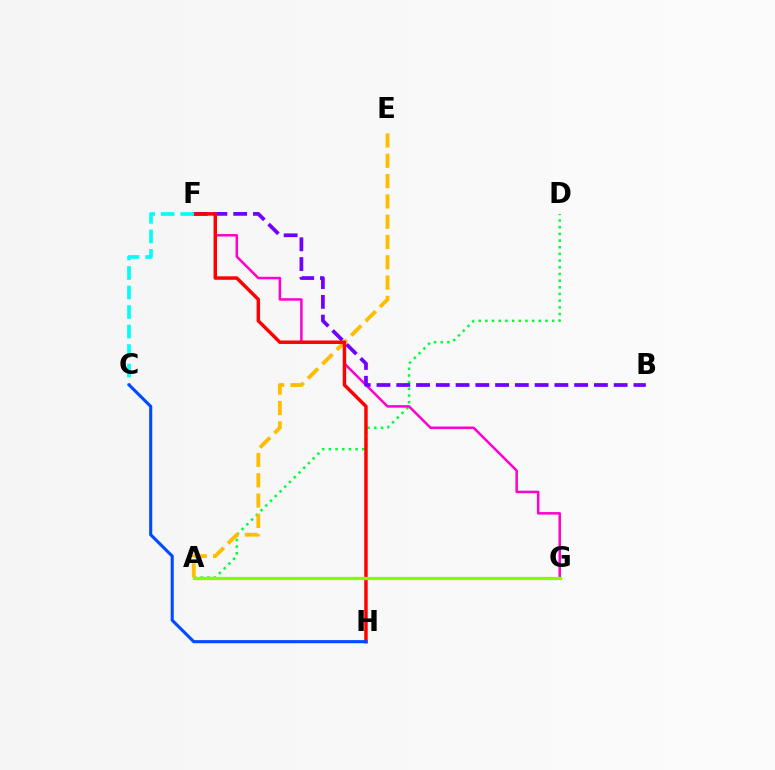{('A', 'D'): [{'color': '#00ff39', 'line_style': 'dotted', 'thickness': 1.81}], ('A', 'E'): [{'color': '#ffbd00', 'line_style': 'dashed', 'thickness': 2.76}], ('F', 'G'): [{'color': '#ff00cf', 'line_style': 'solid', 'thickness': 1.81}], ('B', 'F'): [{'color': '#7200ff', 'line_style': 'dashed', 'thickness': 2.69}], ('F', 'H'): [{'color': '#ff0000', 'line_style': 'solid', 'thickness': 2.49}], ('C', 'F'): [{'color': '#00fff6', 'line_style': 'dashed', 'thickness': 2.65}], ('C', 'H'): [{'color': '#004bff', 'line_style': 'solid', 'thickness': 2.23}], ('A', 'G'): [{'color': '#84ff00', 'line_style': 'solid', 'thickness': 2.35}]}